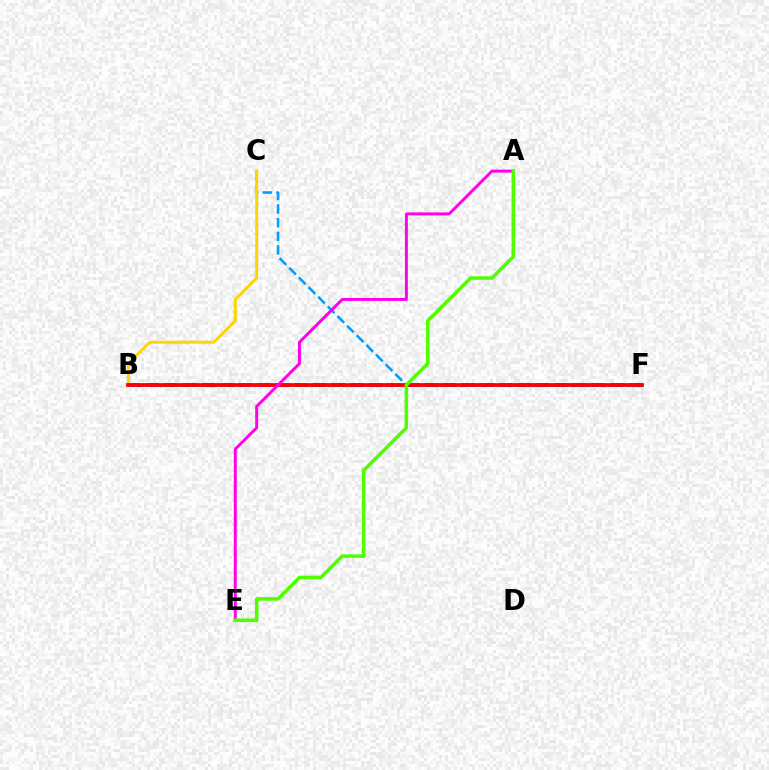{('B', 'F'): [{'color': '#00ff86', 'line_style': 'solid', 'thickness': 2.05}, {'color': '#3700ff', 'line_style': 'dashed', 'thickness': 2.52}, {'color': '#ff0000', 'line_style': 'solid', 'thickness': 2.68}], ('C', 'F'): [{'color': '#009eff', 'line_style': 'dashed', 'thickness': 1.85}], ('B', 'C'): [{'color': '#ffd500', 'line_style': 'solid', 'thickness': 2.13}], ('A', 'E'): [{'color': '#ff00ed', 'line_style': 'solid', 'thickness': 2.12}, {'color': '#4fff00', 'line_style': 'solid', 'thickness': 2.53}]}